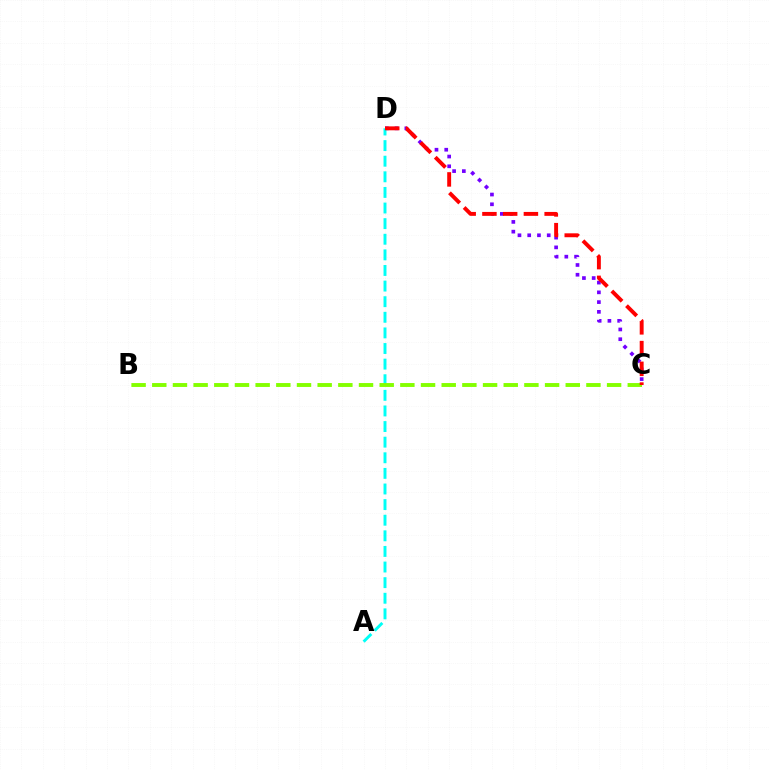{('C', 'D'): [{'color': '#7200ff', 'line_style': 'dotted', 'thickness': 2.65}, {'color': '#ff0000', 'line_style': 'dashed', 'thickness': 2.82}], ('A', 'D'): [{'color': '#00fff6', 'line_style': 'dashed', 'thickness': 2.12}], ('B', 'C'): [{'color': '#84ff00', 'line_style': 'dashed', 'thickness': 2.81}]}